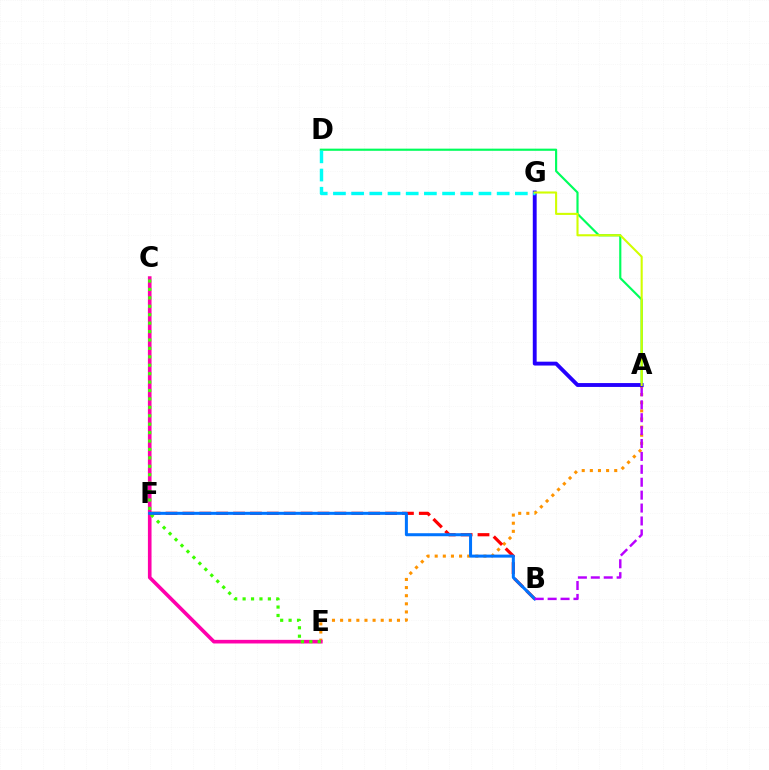{('A', 'E'): [{'color': '#ff9400', 'line_style': 'dotted', 'thickness': 2.21}], ('C', 'E'): [{'color': '#ff00ac', 'line_style': 'solid', 'thickness': 2.61}, {'color': '#3dff00', 'line_style': 'dotted', 'thickness': 2.29}], ('A', 'D'): [{'color': '#00ff5c', 'line_style': 'solid', 'thickness': 1.55}], ('A', 'G'): [{'color': '#2500ff', 'line_style': 'solid', 'thickness': 2.78}, {'color': '#d1ff00', 'line_style': 'solid', 'thickness': 1.51}], ('B', 'F'): [{'color': '#ff0000', 'line_style': 'dashed', 'thickness': 2.29}, {'color': '#0074ff', 'line_style': 'solid', 'thickness': 2.17}], ('A', 'B'): [{'color': '#b900ff', 'line_style': 'dashed', 'thickness': 1.75}], ('D', 'G'): [{'color': '#00fff6', 'line_style': 'dashed', 'thickness': 2.47}]}